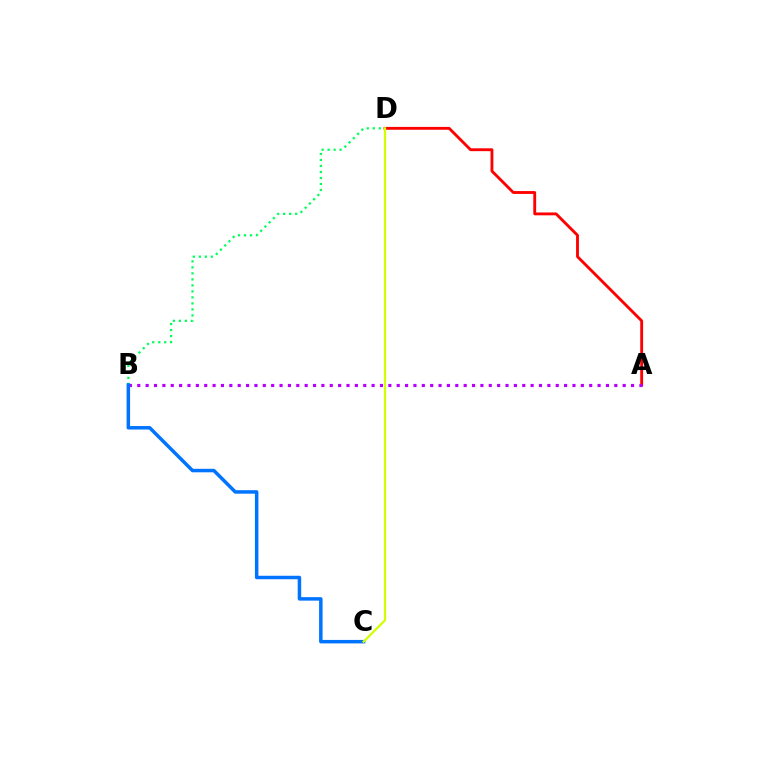{('B', 'D'): [{'color': '#00ff5c', 'line_style': 'dotted', 'thickness': 1.63}], ('A', 'D'): [{'color': '#ff0000', 'line_style': 'solid', 'thickness': 2.05}], ('A', 'B'): [{'color': '#b900ff', 'line_style': 'dotted', 'thickness': 2.27}], ('B', 'C'): [{'color': '#0074ff', 'line_style': 'solid', 'thickness': 2.51}], ('C', 'D'): [{'color': '#d1ff00', 'line_style': 'solid', 'thickness': 1.62}]}